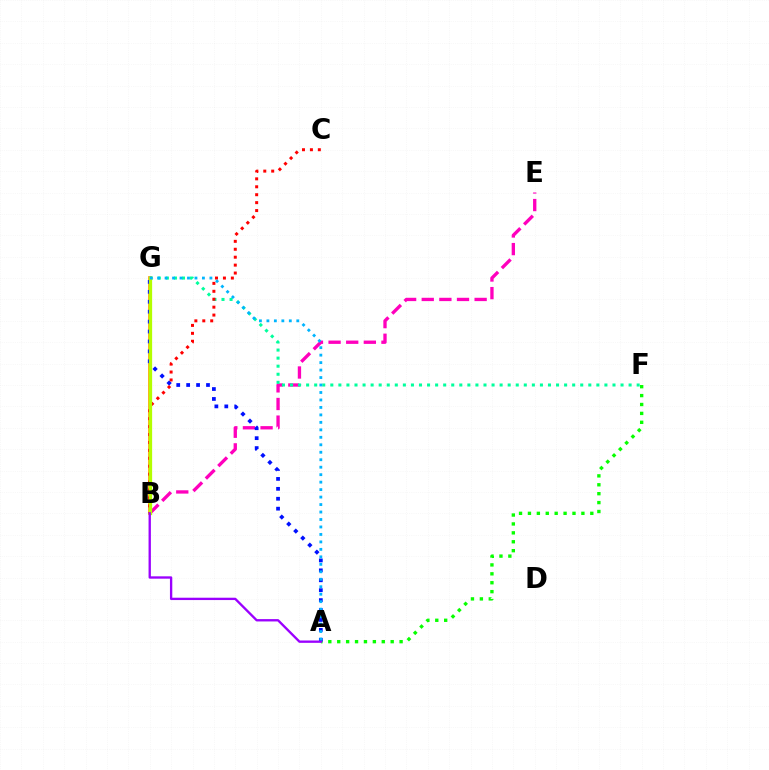{('A', 'F'): [{'color': '#08ff00', 'line_style': 'dotted', 'thickness': 2.42}], ('B', 'E'): [{'color': '#ff00bd', 'line_style': 'dashed', 'thickness': 2.39}], ('B', 'G'): [{'color': '#ffa500', 'line_style': 'solid', 'thickness': 2.7}, {'color': '#b3ff00', 'line_style': 'solid', 'thickness': 2.35}], ('F', 'G'): [{'color': '#00ff9d', 'line_style': 'dotted', 'thickness': 2.19}], ('A', 'G'): [{'color': '#0010ff', 'line_style': 'dotted', 'thickness': 2.7}, {'color': '#00b5ff', 'line_style': 'dotted', 'thickness': 2.03}], ('B', 'C'): [{'color': '#ff0000', 'line_style': 'dotted', 'thickness': 2.15}], ('A', 'B'): [{'color': '#9b00ff', 'line_style': 'solid', 'thickness': 1.68}]}